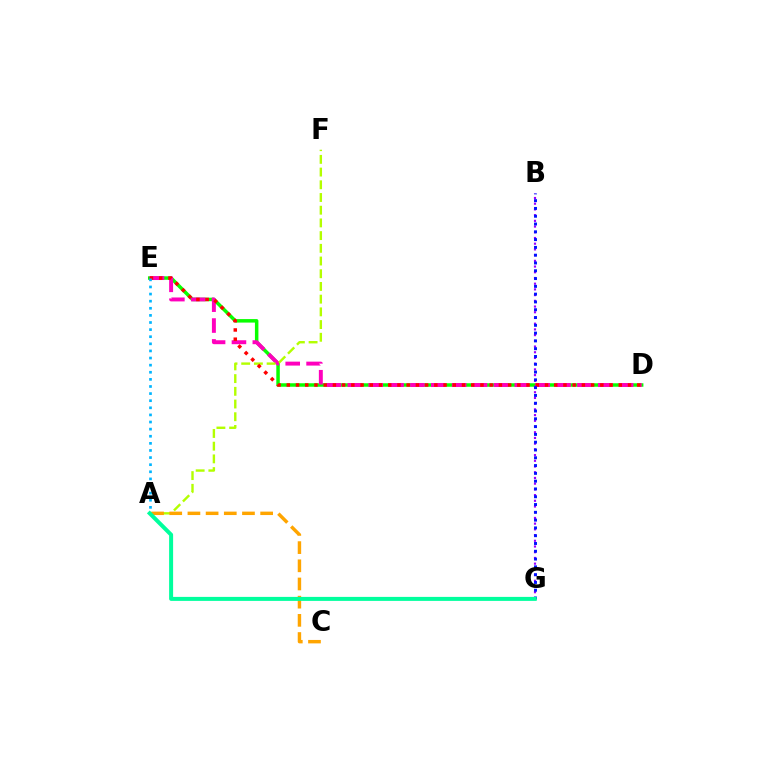{('D', 'E'): [{'color': '#08ff00', 'line_style': 'solid', 'thickness': 2.51}, {'color': '#ff00bd', 'line_style': 'dashed', 'thickness': 2.84}, {'color': '#ff0000', 'line_style': 'dotted', 'thickness': 2.51}], ('B', 'G'): [{'color': '#9b00ff', 'line_style': 'dotted', 'thickness': 1.55}, {'color': '#0010ff', 'line_style': 'dotted', 'thickness': 2.12}], ('A', 'F'): [{'color': '#b3ff00', 'line_style': 'dashed', 'thickness': 1.73}], ('A', 'C'): [{'color': '#ffa500', 'line_style': 'dashed', 'thickness': 2.47}], ('A', 'E'): [{'color': '#00b5ff', 'line_style': 'dotted', 'thickness': 1.93}], ('A', 'G'): [{'color': '#00ff9d', 'line_style': 'solid', 'thickness': 2.88}]}